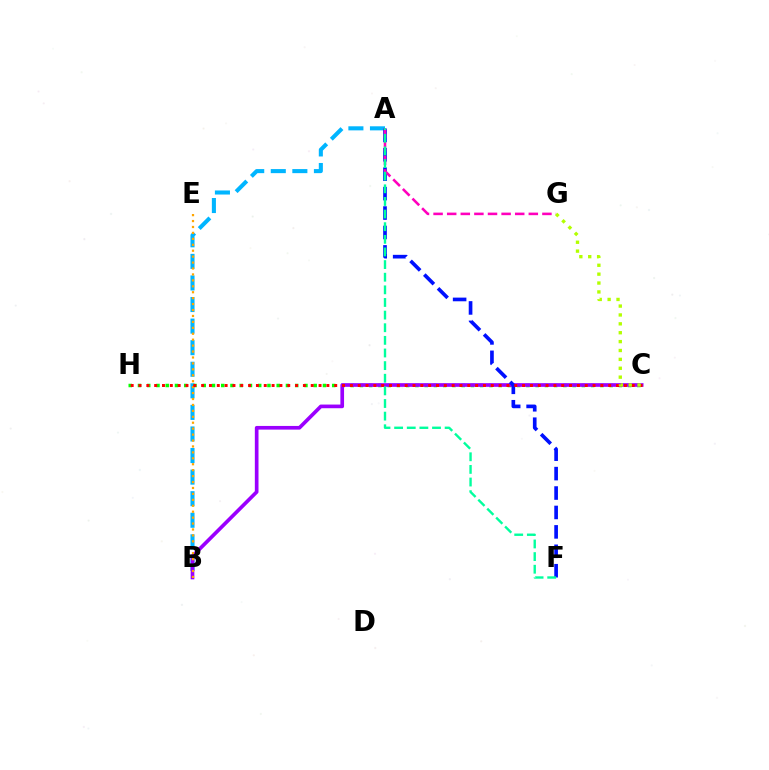{('A', 'B'): [{'color': '#00b5ff', 'line_style': 'dashed', 'thickness': 2.93}], ('C', 'H'): [{'color': '#08ff00', 'line_style': 'dotted', 'thickness': 2.51}, {'color': '#ff0000', 'line_style': 'dotted', 'thickness': 2.13}], ('B', 'C'): [{'color': '#9b00ff', 'line_style': 'solid', 'thickness': 2.64}], ('A', 'F'): [{'color': '#0010ff', 'line_style': 'dashed', 'thickness': 2.64}, {'color': '#00ff9d', 'line_style': 'dashed', 'thickness': 1.72}], ('B', 'E'): [{'color': '#ffa500', 'line_style': 'dotted', 'thickness': 1.61}], ('A', 'G'): [{'color': '#ff00bd', 'line_style': 'dashed', 'thickness': 1.85}], ('C', 'G'): [{'color': '#b3ff00', 'line_style': 'dotted', 'thickness': 2.41}]}